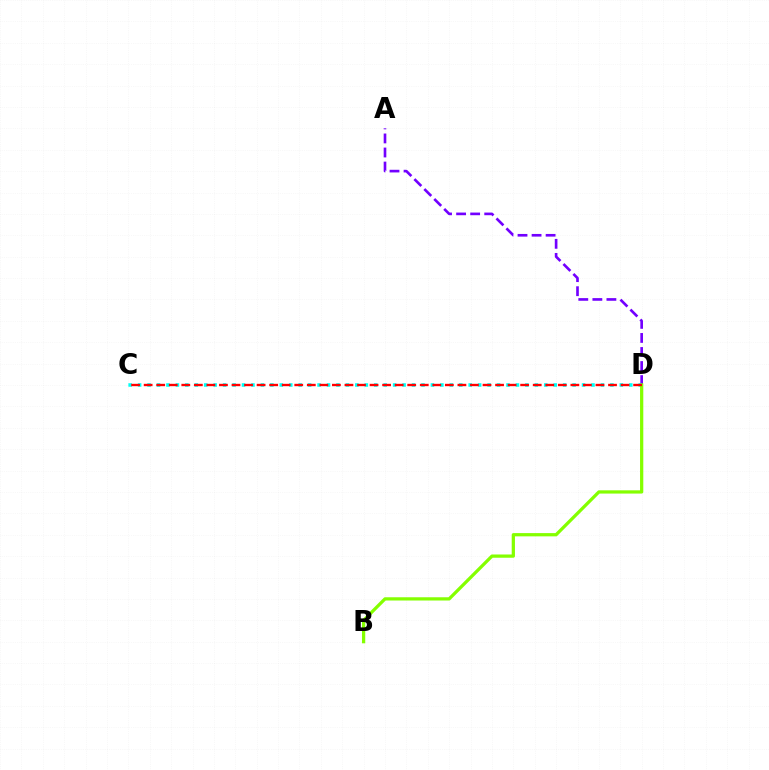{('A', 'D'): [{'color': '#7200ff', 'line_style': 'dashed', 'thickness': 1.91}], ('C', 'D'): [{'color': '#00fff6', 'line_style': 'dotted', 'thickness': 2.57}, {'color': '#ff0000', 'line_style': 'dashed', 'thickness': 1.71}], ('B', 'D'): [{'color': '#84ff00', 'line_style': 'solid', 'thickness': 2.34}]}